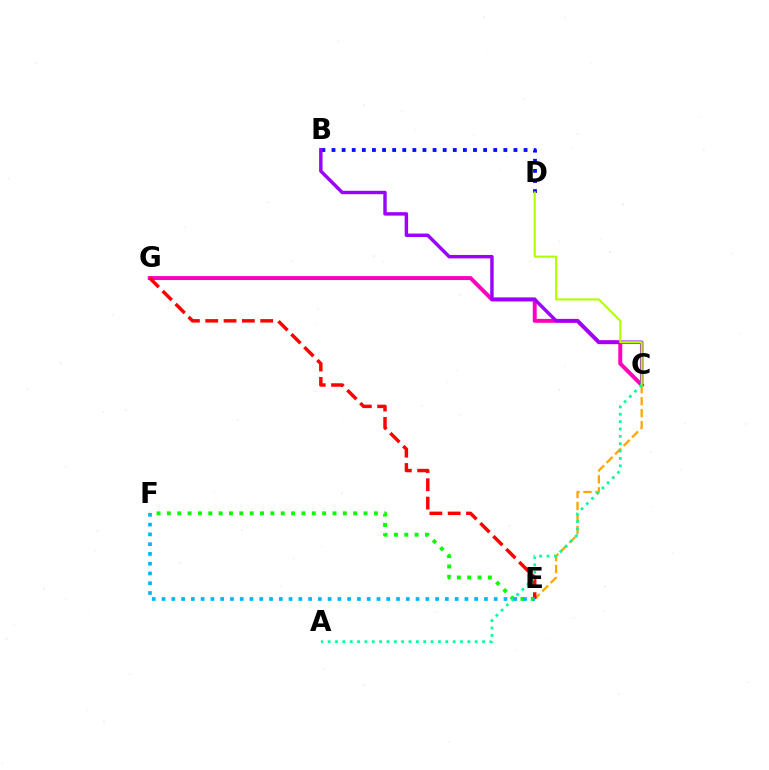{('B', 'D'): [{'color': '#0010ff', 'line_style': 'dotted', 'thickness': 2.75}], ('C', 'G'): [{'color': '#ff00bd', 'line_style': 'solid', 'thickness': 2.83}], ('B', 'C'): [{'color': '#9b00ff', 'line_style': 'solid', 'thickness': 2.47}], ('C', 'E'): [{'color': '#ffa500', 'line_style': 'dashed', 'thickness': 1.63}], ('E', 'F'): [{'color': '#08ff00', 'line_style': 'dotted', 'thickness': 2.81}, {'color': '#00b5ff', 'line_style': 'dotted', 'thickness': 2.65}], ('C', 'D'): [{'color': '#b3ff00', 'line_style': 'solid', 'thickness': 1.53}], ('E', 'G'): [{'color': '#ff0000', 'line_style': 'dashed', 'thickness': 2.49}], ('A', 'C'): [{'color': '#00ff9d', 'line_style': 'dotted', 'thickness': 2.0}]}